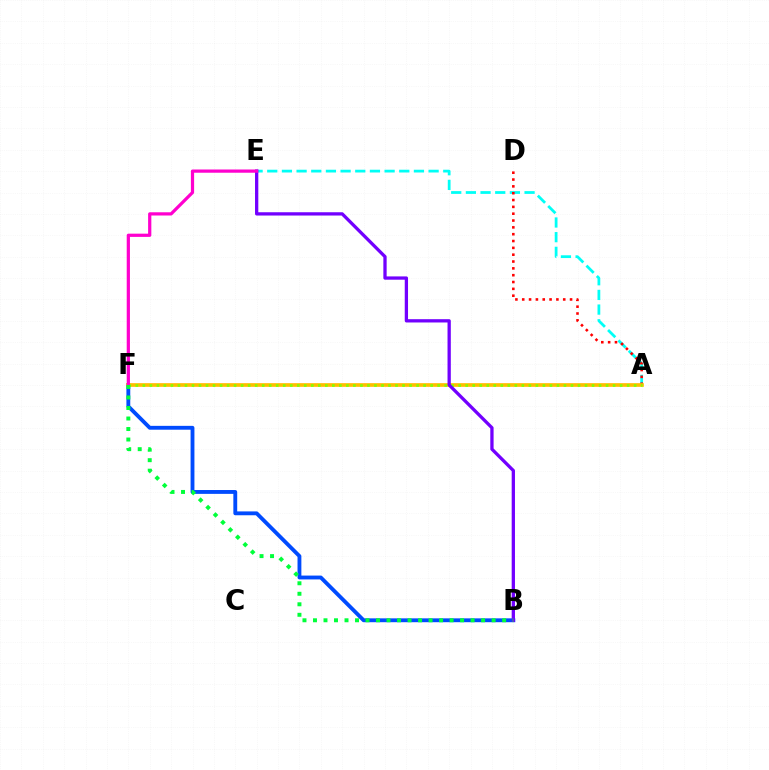{('B', 'F'): [{'color': '#004bff', 'line_style': 'solid', 'thickness': 2.77}, {'color': '#00ff39', 'line_style': 'dotted', 'thickness': 2.86}], ('A', 'E'): [{'color': '#00fff6', 'line_style': 'dashed', 'thickness': 1.99}], ('A', 'D'): [{'color': '#ff0000', 'line_style': 'dotted', 'thickness': 1.86}], ('A', 'F'): [{'color': '#ffbd00', 'line_style': 'solid', 'thickness': 2.66}, {'color': '#84ff00', 'line_style': 'dotted', 'thickness': 1.91}], ('B', 'E'): [{'color': '#7200ff', 'line_style': 'solid', 'thickness': 2.37}], ('E', 'F'): [{'color': '#ff00cf', 'line_style': 'solid', 'thickness': 2.32}]}